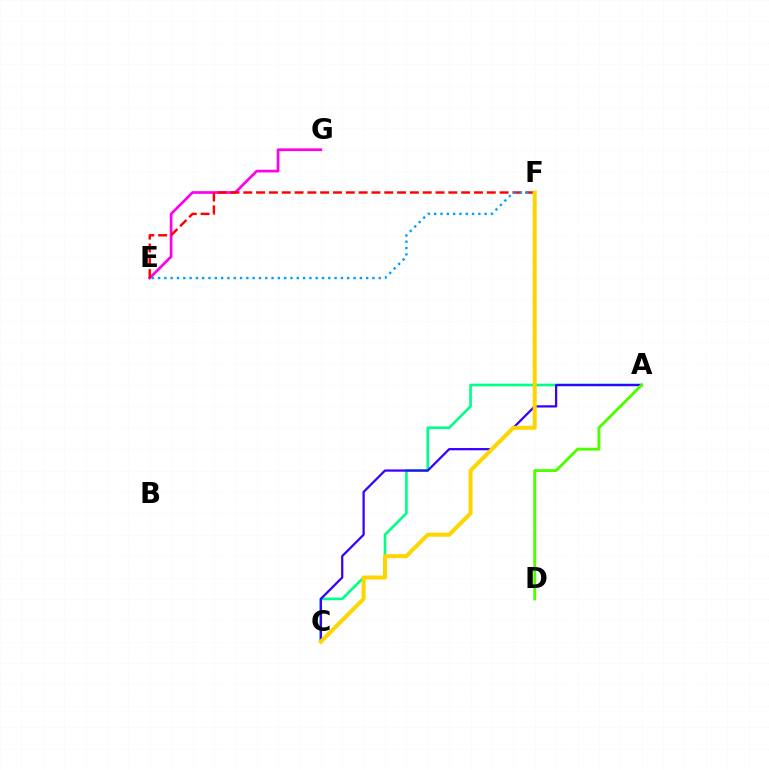{('A', 'C'): [{'color': '#00ff86', 'line_style': 'solid', 'thickness': 1.91}, {'color': '#3700ff', 'line_style': 'solid', 'thickness': 1.62}], ('E', 'G'): [{'color': '#ff00ed', 'line_style': 'solid', 'thickness': 1.95}], ('E', 'F'): [{'color': '#ff0000', 'line_style': 'dashed', 'thickness': 1.74}, {'color': '#009eff', 'line_style': 'dotted', 'thickness': 1.71}], ('C', 'F'): [{'color': '#ffd500', 'line_style': 'solid', 'thickness': 2.87}], ('A', 'D'): [{'color': '#4fff00', 'line_style': 'solid', 'thickness': 2.09}]}